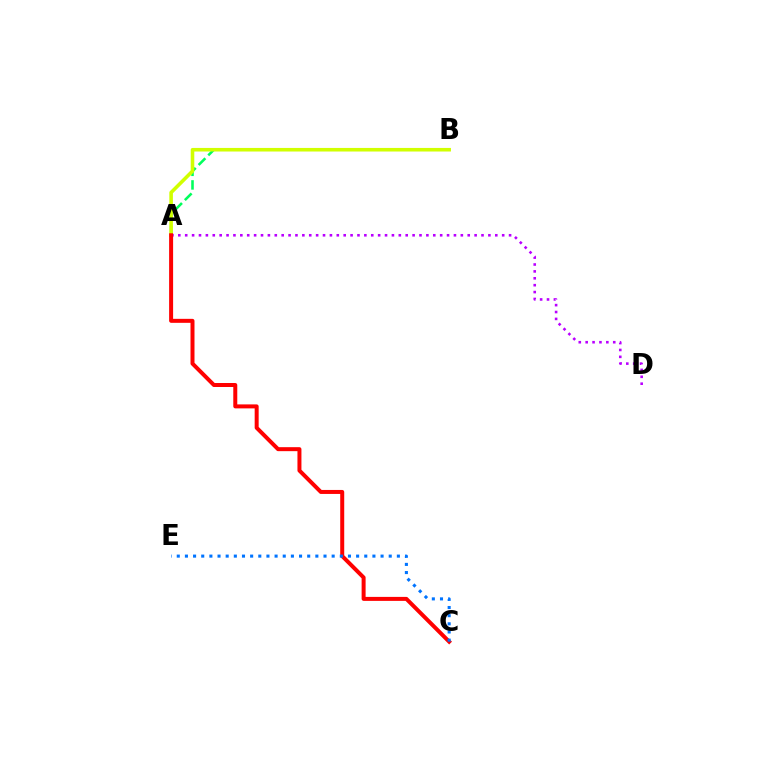{('A', 'B'): [{'color': '#00ff5c', 'line_style': 'dashed', 'thickness': 1.85}, {'color': '#d1ff00', 'line_style': 'solid', 'thickness': 2.58}], ('A', 'D'): [{'color': '#b900ff', 'line_style': 'dotted', 'thickness': 1.87}], ('A', 'C'): [{'color': '#ff0000', 'line_style': 'solid', 'thickness': 2.87}], ('C', 'E'): [{'color': '#0074ff', 'line_style': 'dotted', 'thickness': 2.21}]}